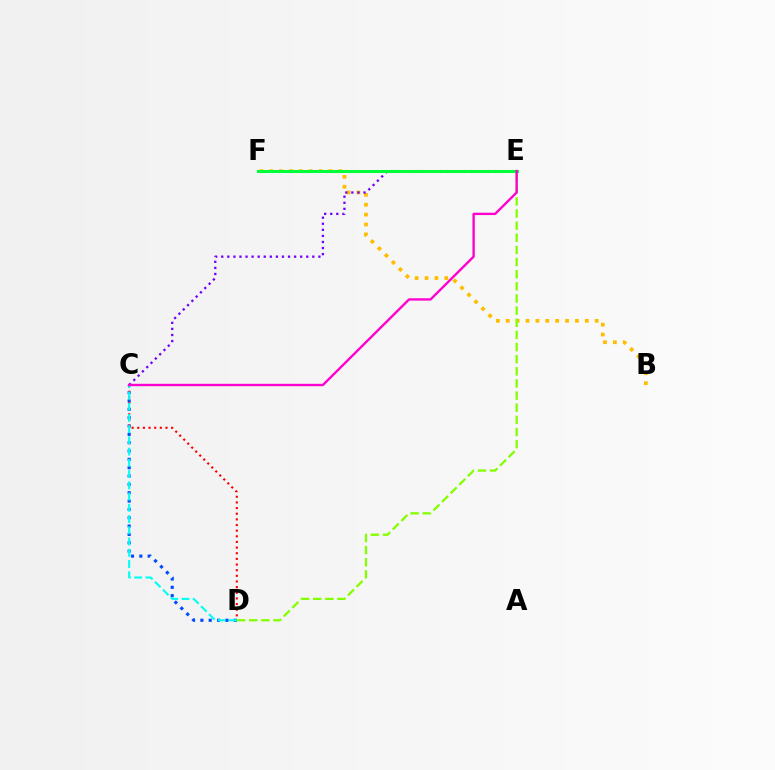{('B', 'F'): [{'color': '#ffbd00', 'line_style': 'dotted', 'thickness': 2.69}], ('C', 'D'): [{'color': '#004bff', 'line_style': 'dotted', 'thickness': 2.27}, {'color': '#ff0000', 'line_style': 'dotted', 'thickness': 1.53}, {'color': '#00fff6', 'line_style': 'dashed', 'thickness': 1.53}], ('C', 'E'): [{'color': '#7200ff', 'line_style': 'dotted', 'thickness': 1.65}, {'color': '#ff00cf', 'line_style': 'solid', 'thickness': 1.71}], ('D', 'E'): [{'color': '#84ff00', 'line_style': 'dashed', 'thickness': 1.65}], ('E', 'F'): [{'color': '#00ff39', 'line_style': 'solid', 'thickness': 2.19}]}